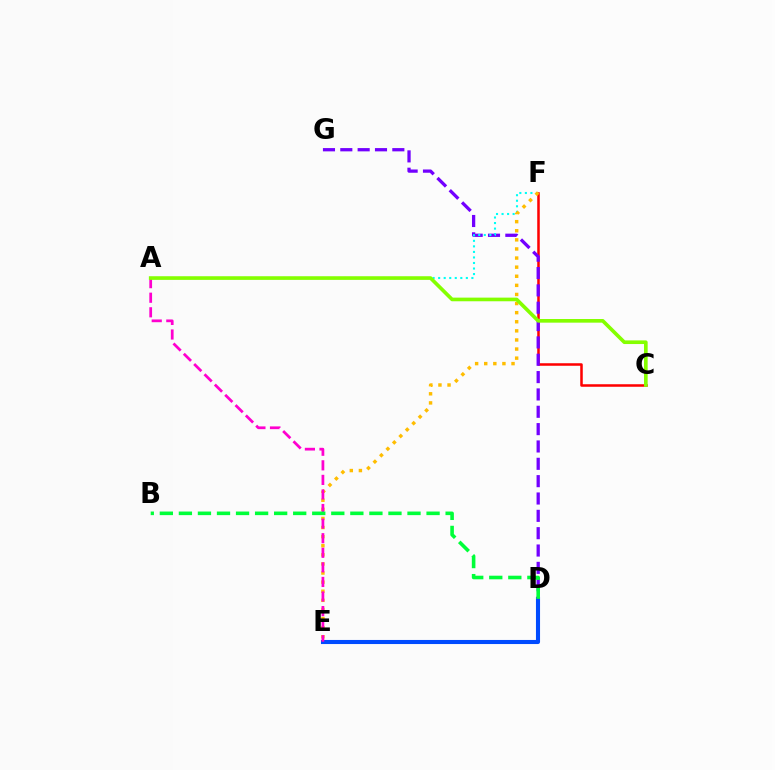{('D', 'E'): [{'color': '#004bff', 'line_style': 'solid', 'thickness': 2.94}], ('C', 'F'): [{'color': '#ff0000', 'line_style': 'solid', 'thickness': 1.82}], ('D', 'G'): [{'color': '#7200ff', 'line_style': 'dashed', 'thickness': 2.36}], ('A', 'F'): [{'color': '#00fff6', 'line_style': 'dotted', 'thickness': 1.51}], ('E', 'F'): [{'color': '#ffbd00', 'line_style': 'dotted', 'thickness': 2.47}], ('A', 'E'): [{'color': '#ff00cf', 'line_style': 'dashed', 'thickness': 1.98}], ('B', 'D'): [{'color': '#00ff39', 'line_style': 'dashed', 'thickness': 2.59}], ('A', 'C'): [{'color': '#84ff00', 'line_style': 'solid', 'thickness': 2.62}]}